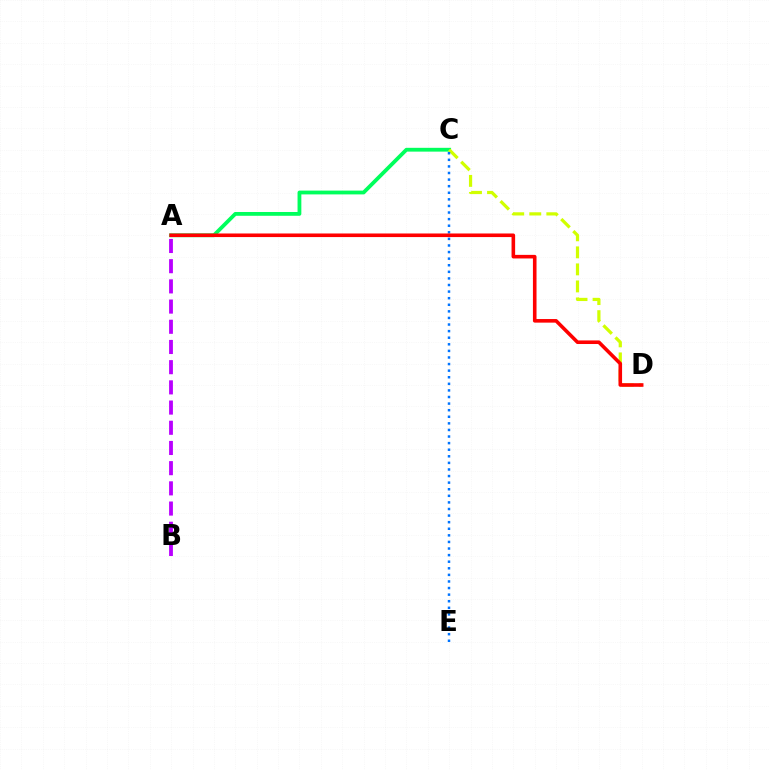{('A', 'C'): [{'color': '#00ff5c', 'line_style': 'solid', 'thickness': 2.74}], ('A', 'B'): [{'color': '#b900ff', 'line_style': 'dashed', 'thickness': 2.74}], ('C', 'D'): [{'color': '#d1ff00', 'line_style': 'dashed', 'thickness': 2.31}], ('C', 'E'): [{'color': '#0074ff', 'line_style': 'dotted', 'thickness': 1.79}], ('A', 'D'): [{'color': '#ff0000', 'line_style': 'solid', 'thickness': 2.59}]}